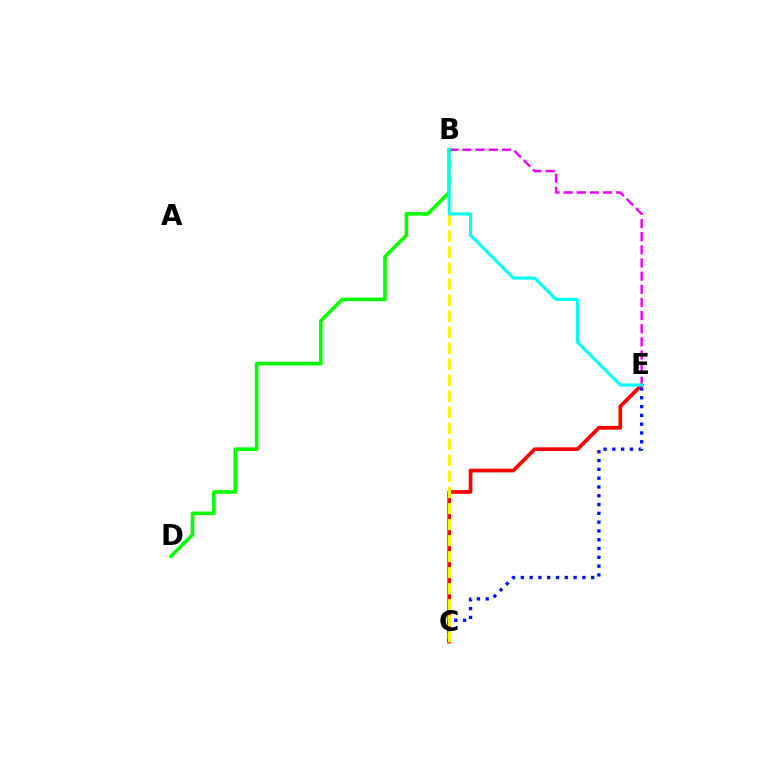{('C', 'E'): [{'color': '#ff0000', 'line_style': 'solid', 'thickness': 2.67}, {'color': '#0010ff', 'line_style': 'dotted', 'thickness': 2.39}], ('B', 'E'): [{'color': '#ee00ff', 'line_style': 'dashed', 'thickness': 1.79}, {'color': '#00fff6', 'line_style': 'solid', 'thickness': 2.22}], ('B', 'D'): [{'color': '#08ff00', 'line_style': 'solid', 'thickness': 2.6}], ('B', 'C'): [{'color': '#fcf500', 'line_style': 'dashed', 'thickness': 2.18}]}